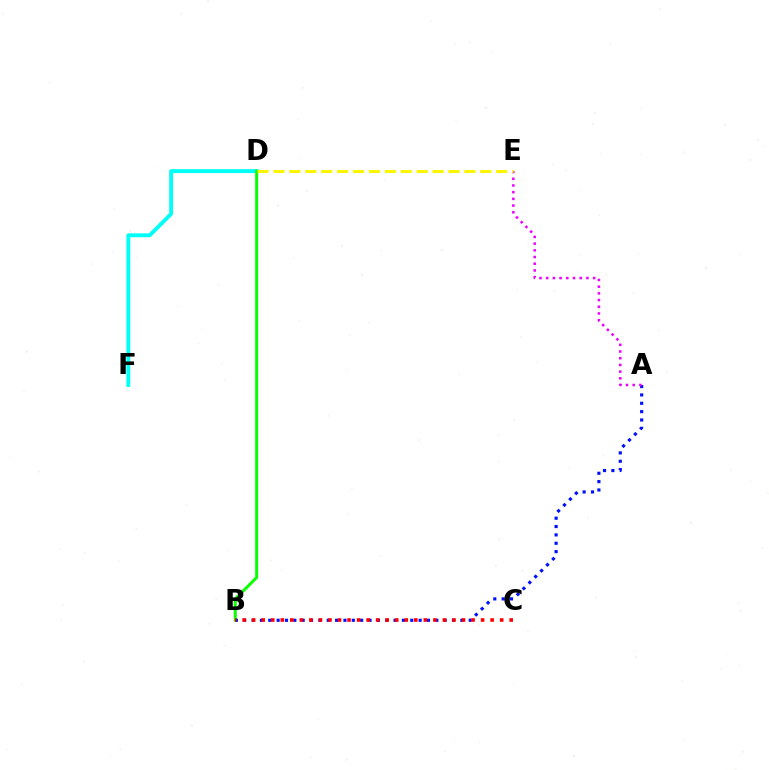{('D', 'F'): [{'color': '#00fff6', 'line_style': 'solid', 'thickness': 2.79}], ('B', 'D'): [{'color': '#08ff00', 'line_style': 'solid', 'thickness': 2.14}], ('A', 'B'): [{'color': '#0010ff', 'line_style': 'dotted', 'thickness': 2.27}], ('A', 'E'): [{'color': '#ee00ff', 'line_style': 'dotted', 'thickness': 1.82}], ('B', 'C'): [{'color': '#ff0000', 'line_style': 'dotted', 'thickness': 2.59}], ('D', 'E'): [{'color': '#fcf500', 'line_style': 'dashed', 'thickness': 2.16}]}